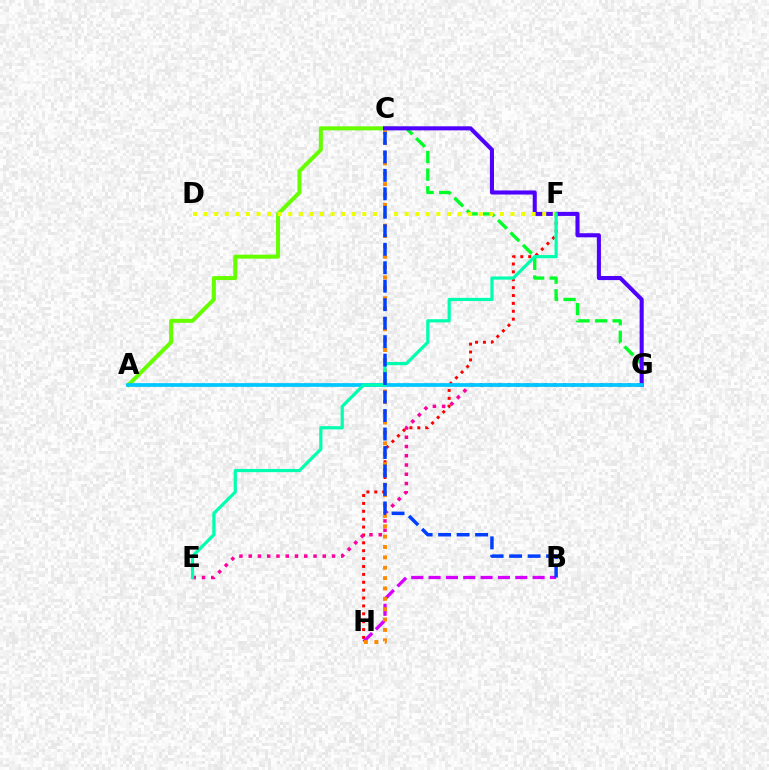{('F', 'H'): [{'color': '#ff0000', 'line_style': 'dotted', 'thickness': 2.14}], ('B', 'H'): [{'color': '#d600ff', 'line_style': 'dashed', 'thickness': 2.36}], ('A', 'C'): [{'color': '#66ff00', 'line_style': 'solid', 'thickness': 2.88}], ('C', 'G'): [{'color': '#00ff27', 'line_style': 'dashed', 'thickness': 2.39}, {'color': '#4f00ff', 'line_style': 'solid', 'thickness': 2.94}], ('E', 'G'): [{'color': '#ff00a0', 'line_style': 'dotted', 'thickness': 2.52}], ('C', 'H'): [{'color': '#ff8800', 'line_style': 'dotted', 'thickness': 2.82}], ('A', 'G'): [{'color': '#00c7ff', 'line_style': 'solid', 'thickness': 2.68}], ('D', 'F'): [{'color': '#eeff00', 'line_style': 'dotted', 'thickness': 2.88}], ('E', 'F'): [{'color': '#00ffaf', 'line_style': 'solid', 'thickness': 2.3}], ('B', 'C'): [{'color': '#003fff', 'line_style': 'dashed', 'thickness': 2.51}]}